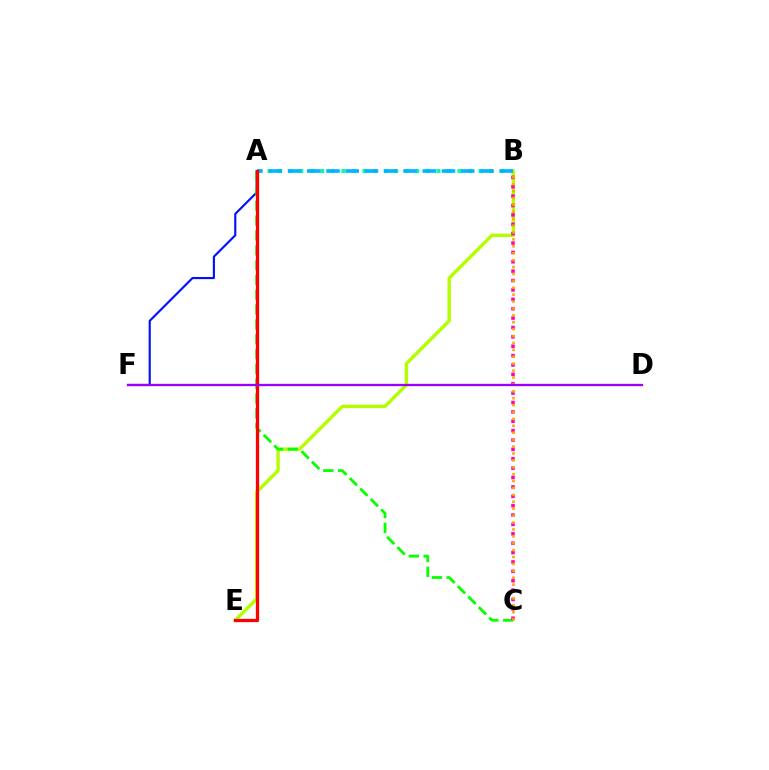{('A', 'B'): [{'color': '#00ff9d', 'line_style': 'dotted', 'thickness': 2.87}, {'color': '#00b5ff', 'line_style': 'dashed', 'thickness': 2.62}], ('A', 'F'): [{'color': '#0010ff', 'line_style': 'solid', 'thickness': 1.54}], ('B', 'E'): [{'color': '#b3ff00', 'line_style': 'solid', 'thickness': 2.46}], ('A', 'C'): [{'color': '#08ff00', 'line_style': 'dashed', 'thickness': 2.01}], ('B', 'C'): [{'color': '#ff00bd', 'line_style': 'dotted', 'thickness': 2.55}, {'color': '#ffa500', 'line_style': 'dotted', 'thickness': 1.88}], ('A', 'E'): [{'color': '#ff0000', 'line_style': 'solid', 'thickness': 2.35}], ('D', 'F'): [{'color': '#9b00ff', 'line_style': 'solid', 'thickness': 1.66}]}